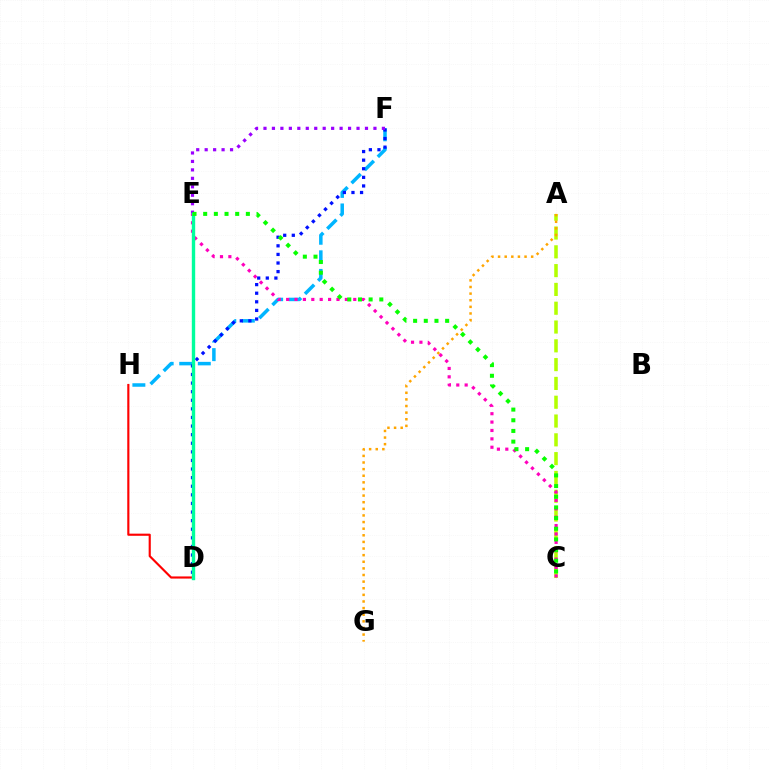{('A', 'C'): [{'color': '#b3ff00', 'line_style': 'dashed', 'thickness': 2.55}], ('D', 'H'): [{'color': '#ff0000', 'line_style': 'solid', 'thickness': 1.54}], ('F', 'H'): [{'color': '#00b5ff', 'line_style': 'dashed', 'thickness': 2.52}], ('D', 'F'): [{'color': '#0010ff', 'line_style': 'dotted', 'thickness': 2.34}], ('C', 'E'): [{'color': '#ff00bd', 'line_style': 'dotted', 'thickness': 2.28}, {'color': '#08ff00', 'line_style': 'dotted', 'thickness': 2.9}], ('E', 'F'): [{'color': '#9b00ff', 'line_style': 'dotted', 'thickness': 2.3}], ('D', 'E'): [{'color': '#00ff9d', 'line_style': 'solid', 'thickness': 2.44}], ('A', 'G'): [{'color': '#ffa500', 'line_style': 'dotted', 'thickness': 1.8}]}